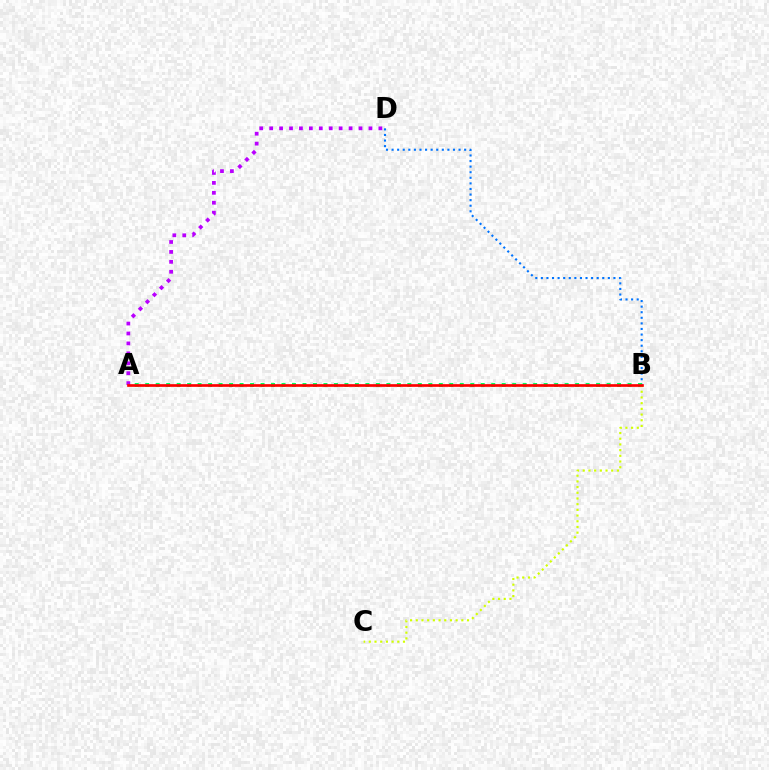{('A', 'D'): [{'color': '#b900ff', 'line_style': 'dotted', 'thickness': 2.7}], ('B', 'D'): [{'color': '#0074ff', 'line_style': 'dotted', 'thickness': 1.52}], ('A', 'B'): [{'color': '#00ff5c', 'line_style': 'dotted', 'thickness': 2.85}, {'color': '#ff0000', 'line_style': 'solid', 'thickness': 1.94}], ('B', 'C'): [{'color': '#d1ff00', 'line_style': 'dotted', 'thickness': 1.55}]}